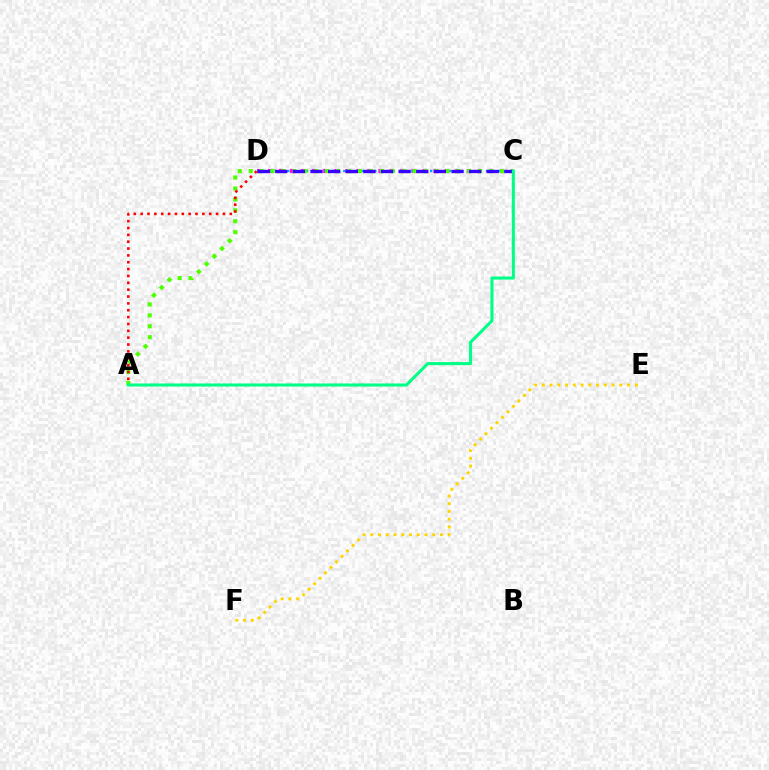{('E', 'F'): [{'color': '#ffd500', 'line_style': 'dotted', 'thickness': 2.11}], ('C', 'D'): [{'color': '#ff00ed', 'line_style': 'dotted', 'thickness': 3.0}, {'color': '#009eff', 'line_style': 'dotted', 'thickness': 1.69}, {'color': '#3700ff', 'line_style': 'dashed', 'thickness': 2.39}], ('A', 'C'): [{'color': '#4fff00', 'line_style': 'dotted', 'thickness': 2.97}, {'color': '#00ff86', 'line_style': 'solid', 'thickness': 2.21}], ('A', 'D'): [{'color': '#ff0000', 'line_style': 'dotted', 'thickness': 1.86}]}